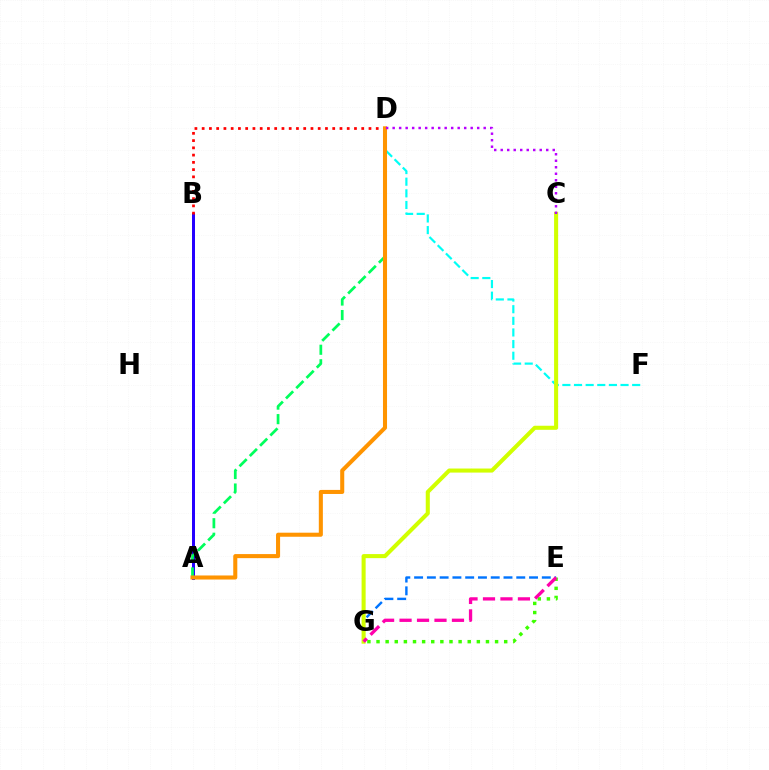{('A', 'B'): [{'color': '#2500ff', 'line_style': 'solid', 'thickness': 2.15}], ('B', 'D'): [{'color': '#ff0000', 'line_style': 'dotted', 'thickness': 1.97}], ('D', 'F'): [{'color': '#00fff6', 'line_style': 'dashed', 'thickness': 1.58}], ('A', 'D'): [{'color': '#00ff5c', 'line_style': 'dashed', 'thickness': 1.97}, {'color': '#ff9400', 'line_style': 'solid', 'thickness': 2.92}], ('E', 'G'): [{'color': '#0074ff', 'line_style': 'dashed', 'thickness': 1.73}, {'color': '#3dff00', 'line_style': 'dotted', 'thickness': 2.48}, {'color': '#ff00ac', 'line_style': 'dashed', 'thickness': 2.37}], ('C', 'G'): [{'color': '#d1ff00', 'line_style': 'solid', 'thickness': 2.92}], ('C', 'D'): [{'color': '#b900ff', 'line_style': 'dotted', 'thickness': 1.77}]}